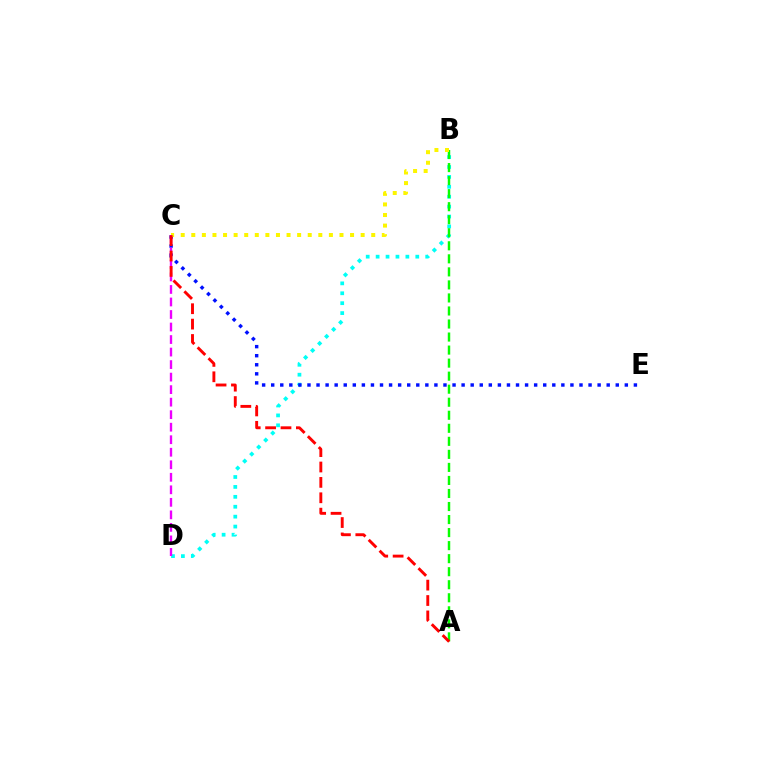{('B', 'D'): [{'color': '#00fff6', 'line_style': 'dotted', 'thickness': 2.69}], ('C', 'E'): [{'color': '#0010ff', 'line_style': 'dotted', 'thickness': 2.46}], ('A', 'B'): [{'color': '#08ff00', 'line_style': 'dashed', 'thickness': 1.77}], ('B', 'C'): [{'color': '#fcf500', 'line_style': 'dotted', 'thickness': 2.88}], ('C', 'D'): [{'color': '#ee00ff', 'line_style': 'dashed', 'thickness': 1.7}], ('A', 'C'): [{'color': '#ff0000', 'line_style': 'dashed', 'thickness': 2.09}]}